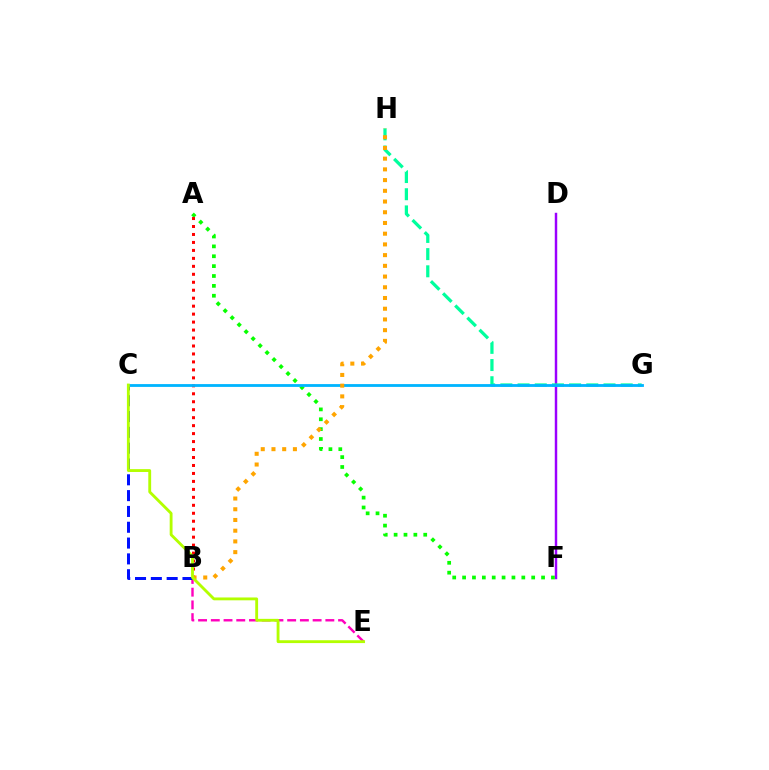{('D', 'F'): [{'color': '#9b00ff', 'line_style': 'solid', 'thickness': 1.76}], ('A', 'F'): [{'color': '#08ff00', 'line_style': 'dotted', 'thickness': 2.68}], ('A', 'B'): [{'color': '#ff0000', 'line_style': 'dotted', 'thickness': 2.16}], ('G', 'H'): [{'color': '#00ff9d', 'line_style': 'dashed', 'thickness': 2.33}], ('B', 'E'): [{'color': '#ff00bd', 'line_style': 'dashed', 'thickness': 1.73}], ('B', 'C'): [{'color': '#0010ff', 'line_style': 'dashed', 'thickness': 2.15}], ('C', 'G'): [{'color': '#00b5ff', 'line_style': 'solid', 'thickness': 2.03}], ('B', 'H'): [{'color': '#ffa500', 'line_style': 'dotted', 'thickness': 2.91}], ('C', 'E'): [{'color': '#b3ff00', 'line_style': 'solid', 'thickness': 2.05}]}